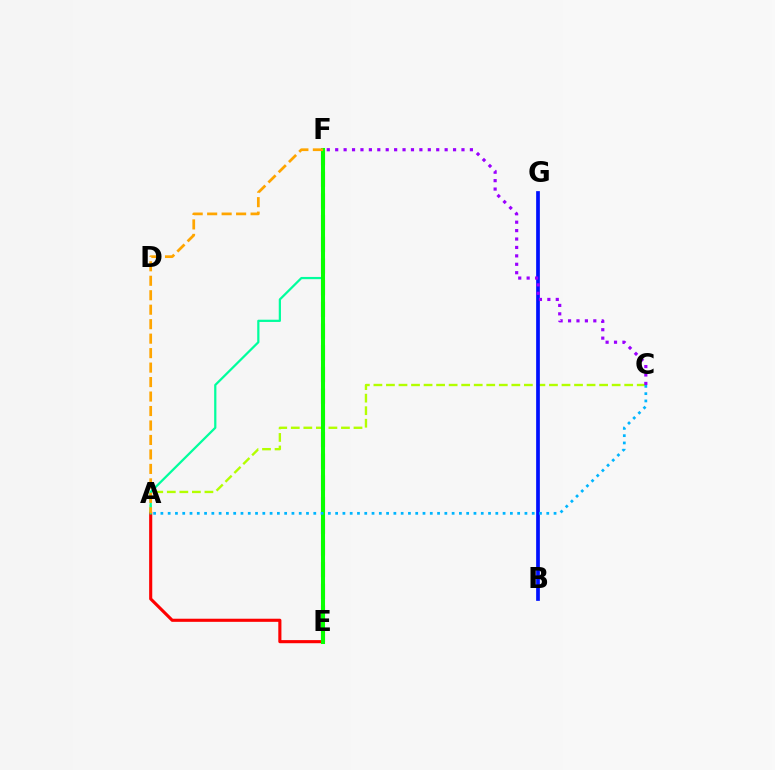{('A', 'C'): [{'color': '#b3ff00', 'line_style': 'dashed', 'thickness': 1.7}, {'color': '#00b5ff', 'line_style': 'dotted', 'thickness': 1.98}], ('A', 'E'): [{'color': '#ff0000', 'line_style': 'solid', 'thickness': 2.24}], ('A', 'F'): [{'color': '#00ff9d', 'line_style': 'solid', 'thickness': 1.61}, {'color': '#ffa500', 'line_style': 'dashed', 'thickness': 1.97}], ('B', 'G'): [{'color': '#0010ff', 'line_style': 'solid', 'thickness': 2.67}], ('C', 'F'): [{'color': '#9b00ff', 'line_style': 'dotted', 'thickness': 2.29}], ('E', 'F'): [{'color': '#ff00bd', 'line_style': 'dashed', 'thickness': 2.95}, {'color': '#08ff00', 'line_style': 'solid', 'thickness': 2.92}]}